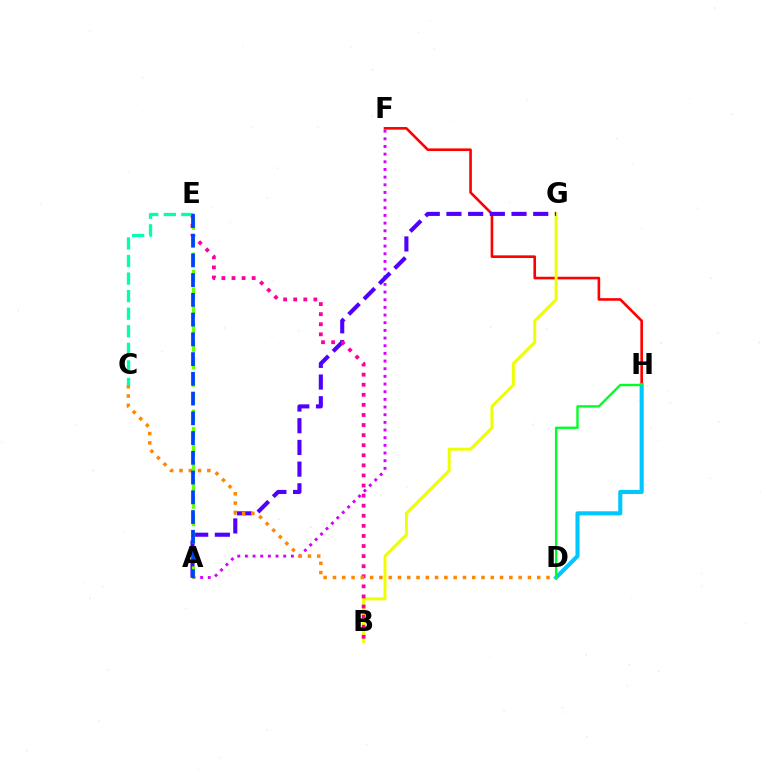{('F', 'H'): [{'color': '#ff0000', 'line_style': 'solid', 'thickness': 1.89}], ('B', 'G'): [{'color': '#eeff00', 'line_style': 'solid', 'thickness': 2.14}], ('A', 'F'): [{'color': '#d600ff', 'line_style': 'dotted', 'thickness': 2.08}], ('D', 'H'): [{'color': '#00c7ff', 'line_style': 'solid', 'thickness': 2.95}, {'color': '#00ff27', 'line_style': 'solid', 'thickness': 1.7}], ('A', 'G'): [{'color': '#4f00ff', 'line_style': 'dashed', 'thickness': 2.95}], ('A', 'E'): [{'color': '#66ff00', 'line_style': 'dashed', 'thickness': 2.37}, {'color': '#003fff', 'line_style': 'dashed', 'thickness': 2.68}], ('B', 'E'): [{'color': '#ff00a0', 'line_style': 'dotted', 'thickness': 2.74}], ('C', 'D'): [{'color': '#ff8800', 'line_style': 'dotted', 'thickness': 2.52}], ('C', 'E'): [{'color': '#00ffaf', 'line_style': 'dashed', 'thickness': 2.39}]}